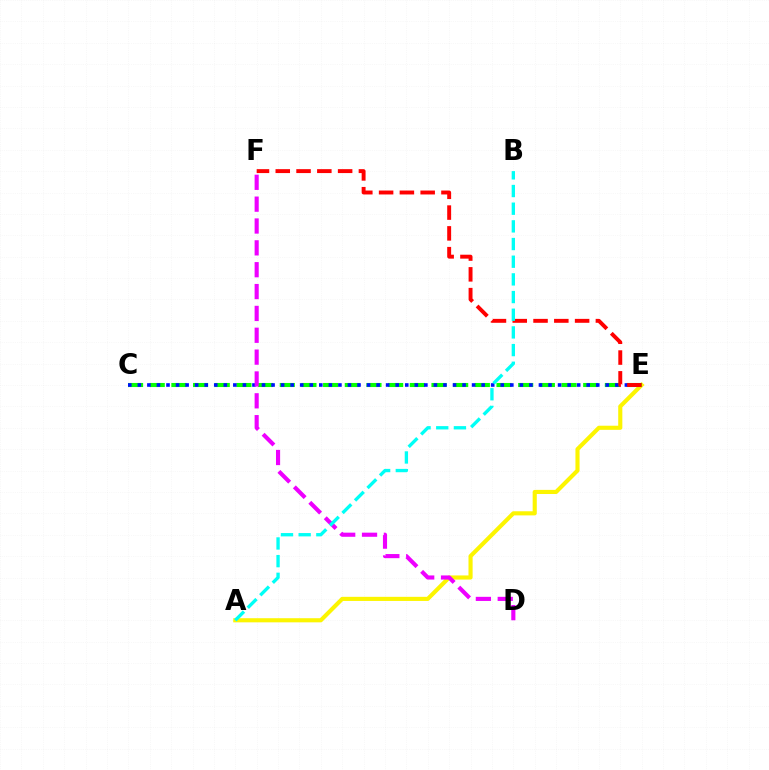{('A', 'E'): [{'color': '#fcf500', 'line_style': 'solid', 'thickness': 2.96}], ('C', 'E'): [{'color': '#08ff00', 'line_style': 'dashed', 'thickness': 2.94}, {'color': '#0010ff', 'line_style': 'dotted', 'thickness': 2.59}], ('D', 'F'): [{'color': '#ee00ff', 'line_style': 'dashed', 'thickness': 2.97}], ('E', 'F'): [{'color': '#ff0000', 'line_style': 'dashed', 'thickness': 2.82}], ('A', 'B'): [{'color': '#00fff6', 'line_style': 'dashed', 'thickness': 2.4}]}